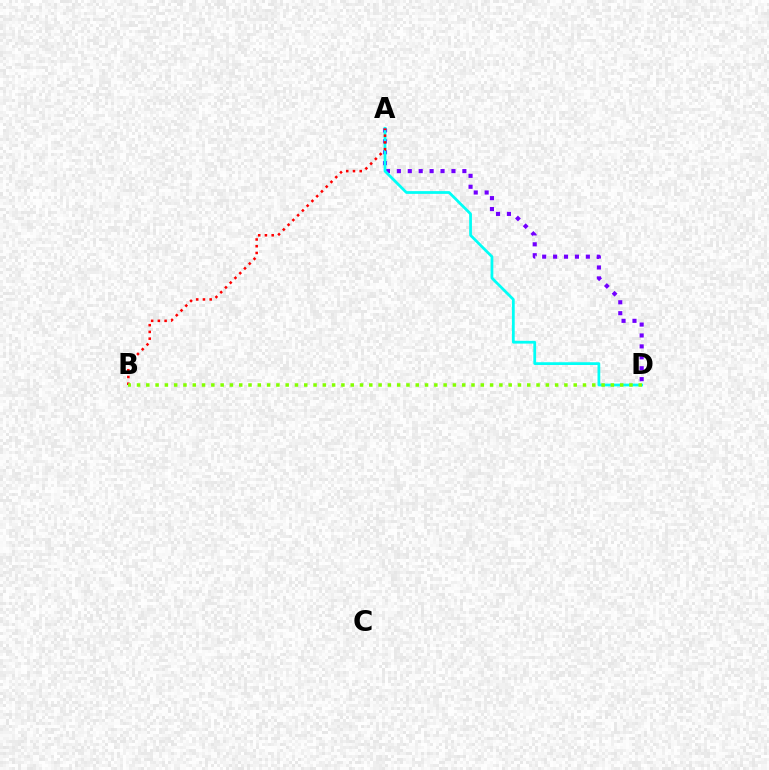{('A', 'D'): [{'color': '#7200ff', 'line_style': 'dotted', 'thickness': 2.97}, {'color': '#00fff6', 'line_style': 'solid', 'thickness': 1.99}], ('A', 'B'): [{'color': '#ff0000', 'line_style': 'dotted', 'thickness': 1.83}], ('B', 'D'): [{'color': '#84ff00', 'line_style': 'dotted', 'thickness': 2.52}]}